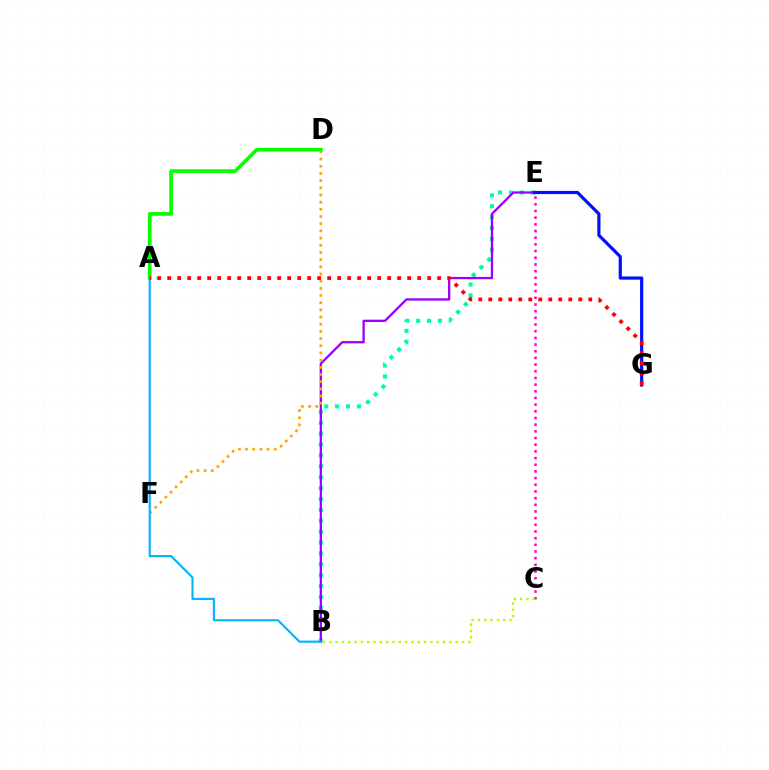{('B', 'E'): [{'color': '#00ff9d', 'line_style': 'dotted', 'thickness': 2.96}, {'color': '#9b00ff', 'line_style': 'solid', 'thickness': 1.65}], ('D', 'F'): [{'color': '#ffa500', 'line_style': 'dotted', 'thickness': 1.95}], ('C', 'E'): [{'color': '#ff00bd', 'line_style': 'dotted', 'thickness': 1.81}], ('A', 'B'): [{'color': '#00b5ff', 'line_style': 'solid', 'thickness': 1.54}], ('B', 'C'): [{'color': '#b3ff00', 'line_style': 'dotted', 'thickness': 1.72}], ('A', 'D'): [{'color': '#08ff00', 'line_style': 'solid', 'thickness': 2.66}], ('E', 'G'): [{'color': '#0010ff', 'line_style': 'solid', 'thickness': 2.29}], ('A', 'G'): [{'color': '#ff0000', 'line_style': 'dotted', 'thickness': 2.72}]}